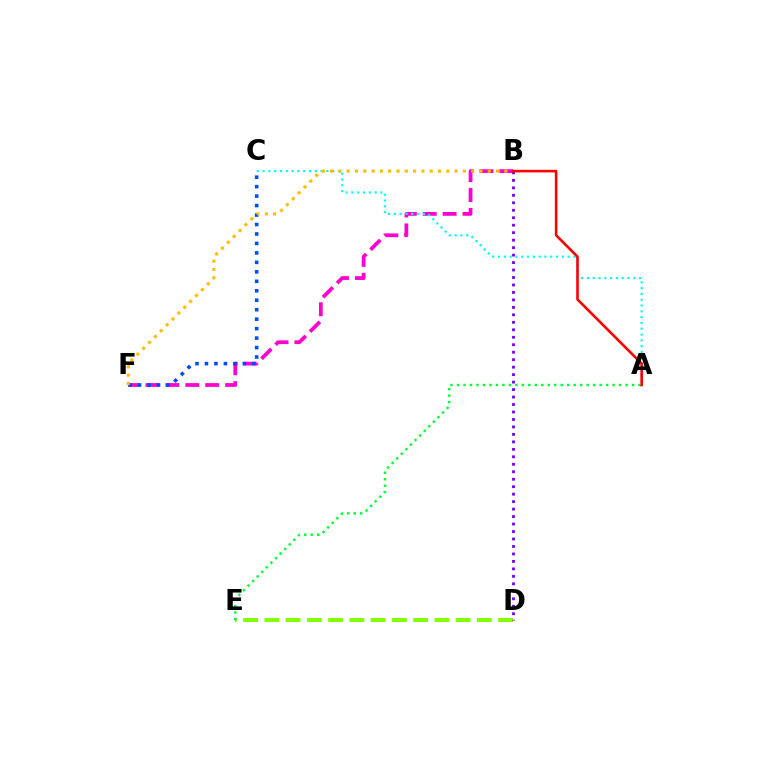{('B', 'F'): [{'color': '#ff00cf', 'line_style': 'dashed', 'thickness': 2.7}, {'color': '#ffbd00', 'line_style': 'dotted', 'thickness': 2.25}], ('A', 'C'): [{'color': '#00fff6', 'line_style': 'dotted', 'thickness': 1.58}], ('D', 'E'): [{'color': '#84ff00', 'line_style': 'dashed', 'thickness': 2.89}], ('A', 'E'): [{'color': '#00ff39', 'line_style': 'dotted', 'thickness': 1.76}], ('C', 'F'): [{'color': '#004bff', 'line_style': 'dotted', 'thickness': 2.57}], ('B', 'D'): [{'color': '#7200ff', 'line_style': 'dotted', 'thickness': 2.03}], ('A', 'B'): [{'color': '#ff0000', 'line_style': 'solid', 'thickness': 1.88}]}